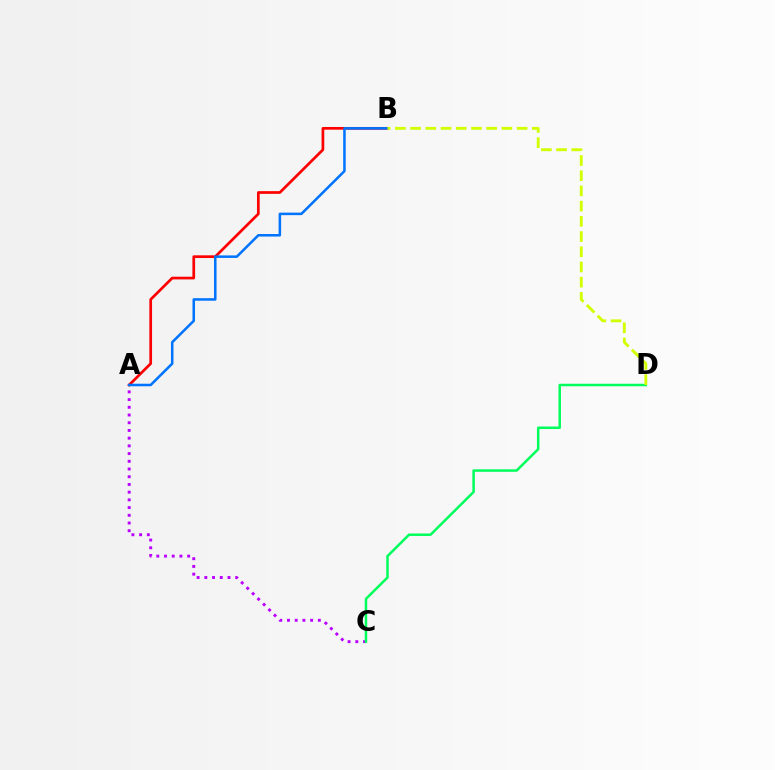{('A', 'C'): [{'color': '#b900ff', 'line_style': 'dotted', 'thickness': 2.1}], ('A', 'B'): [{'color': '#ff0000', 'line_style': 'solid', 'thickness': 1.95}, {'color': '#0074ff', 'line_style': 'solid', 'thickness': 1.82}], ('C', 'D'): [{'color': '#00ff5c', 'line_style': 'solid', 'thickness': 1.8}], ('B', 'D'): [{'color': '#d1ff00', 'line_style': 'dashed', 'thickness': 2.07}]}